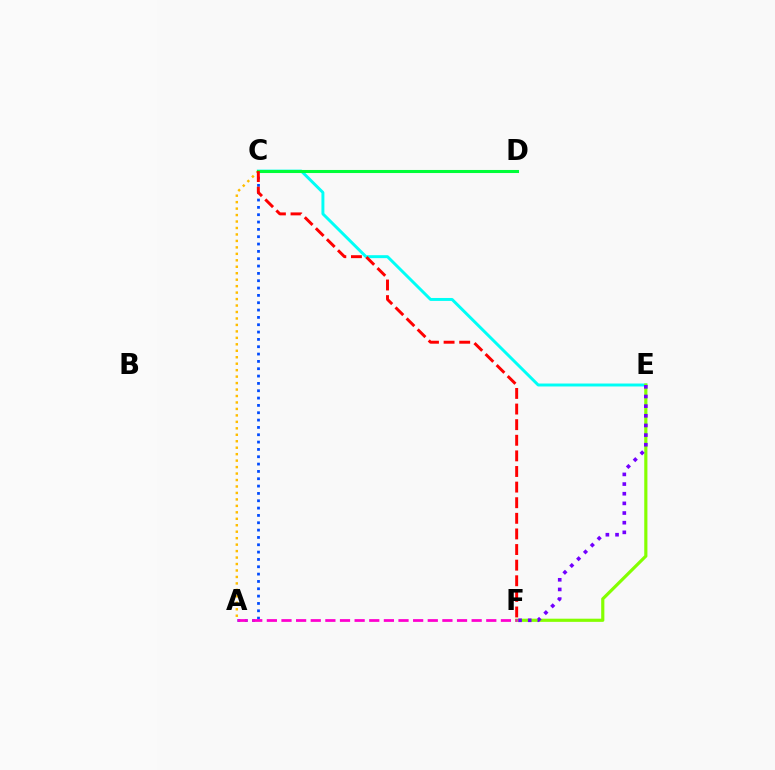{('A', 'C'): [{'color': '#ffbd00', 'line_style': 'dotted', 'thickness': 1.76}, {'color': '#004bff', 'line_style': 'dotted', 'thickness': 1.99}], ('C', 'E'): [{'color': '#00fff6', 'line_style': 'solid', 'thickness': 2.12}], ('E', 'F'): [{'color': '#84ff00', 'line_style': 'solid', 'thickness': 2.28}, {'color': '#7200ff', 'line_style': 'dotted', 'thickness': 2.62}], ('C', 'D'): [{'color': '#00ff39', 'line_style': 'solid', 'thickness': 2.21}], ('C', 'F'): [{'color': '#ff0000', 'line_style': 'dashed', 'thickness': 2.12}], ('A', 'F'): [{'color': '#ff00cf', 'line_style': 'dashed', 'thickness': 1.99}]}